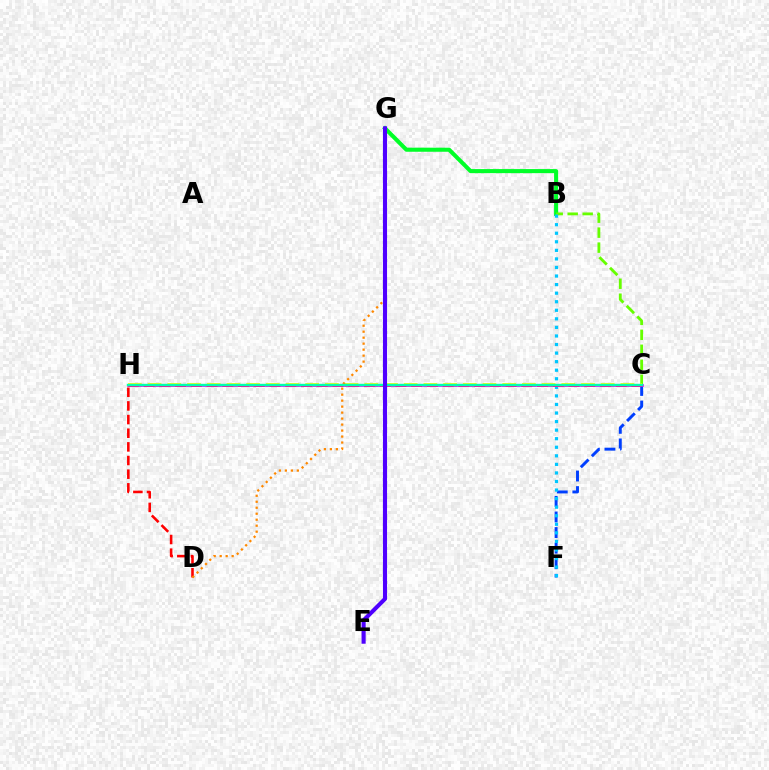{('B', 'G'): [{'color': '#00ff27', 'line_style': 'solid', 'thickness': 2.93}], ('B', 'C'): [{'color': '#66ff00', 'line_style': 'dashed', 'thickness': 2.04}], ('C', 'H'): [{'color': '#eeff00', 'line_style': 'dashed', 'thickness': 2.68}, {'color': '#d600ff', 'line_style': 'solid', 'thickness': 1.88}, {'color': '#ff00a0', 'line_style': 'dashed', 'thickness': 2.14}, {'color': '#00ffaf', 'line_style': 'solid', 'thickness': 1.74}], ('D', 'H'): [{'color': '#ff0000', 'line_style': 'dashed', 'thickness': 1.85}], ('C', 'F'): [{'color': '#003fff', 'line_style': 'dashed', 'thickness': 2.12}], ('D', 'G'): [{'color': '#ff8800', 'line_style': 'dotted', 'thickness': 1.63}], ('B', 'F'): [{'color': '#00c7ff', 'line_style': 'dotted', 'thickness': 2.33}], ('E', 'G'): [{'color': '#4f00ff', 'line_style': 'solid', 'thickness': 2.95}]}